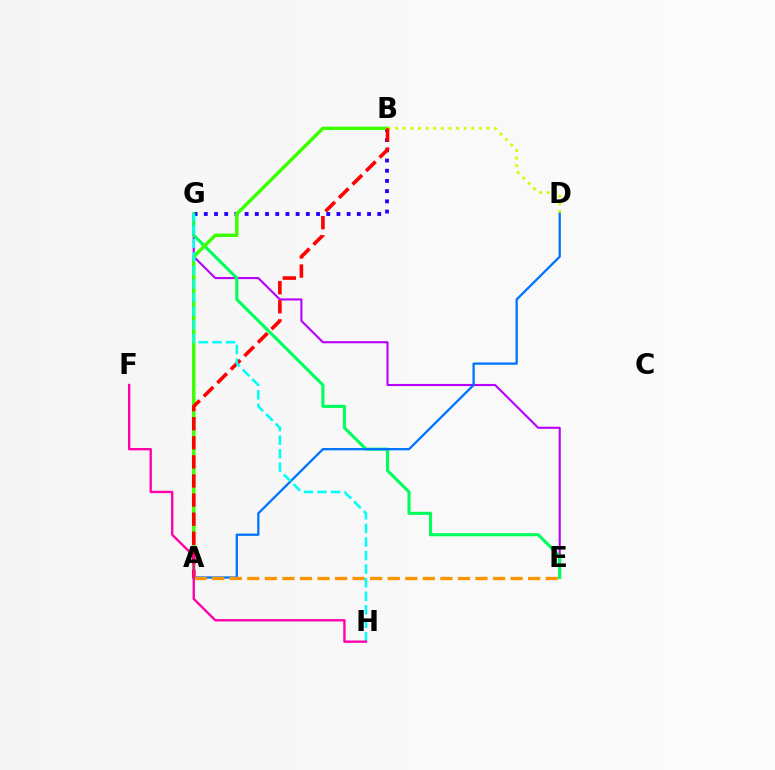{('E', 'G'): [{'color': '#b900ff', 'line_style': 'solid', 'thickness': 1.52}, {'color': '#00ff5c', 'line_style': 'solid', 'thickness': 2.22}], ('B', 'G'): [{'color': '#2500ff', 'line_style': 'dotted', 'thickness': 2.77}], ('A', 'B'): [{'color': '#3dff00', 'line_style': 'solid', 'thickness': 2.48}, {'color': '#ff0000', 'line_style': 'dashed', 'thickness': 2.59}], ('B', 'D'): [{'color': '#d1ff00', 'line_style': 'dotted', 'thickness': 2.07}], ('A', 'D'): [{'color': '#0074ff', 'line_style': 'solid', 'thickness': 1.65}], ('A', 'E'): [{'color': '#ff9400', 'line_style': 'dashed', 'thickness': 2.38}], ('G', 'H'): [{'color': '#00fff6', 'line_style': 'dashed', 'thickness': 1.84}], ('F', 'H'): [{'color': '#ff00ac', 'line_style': 'solid', 'thickness': 1.7}]}